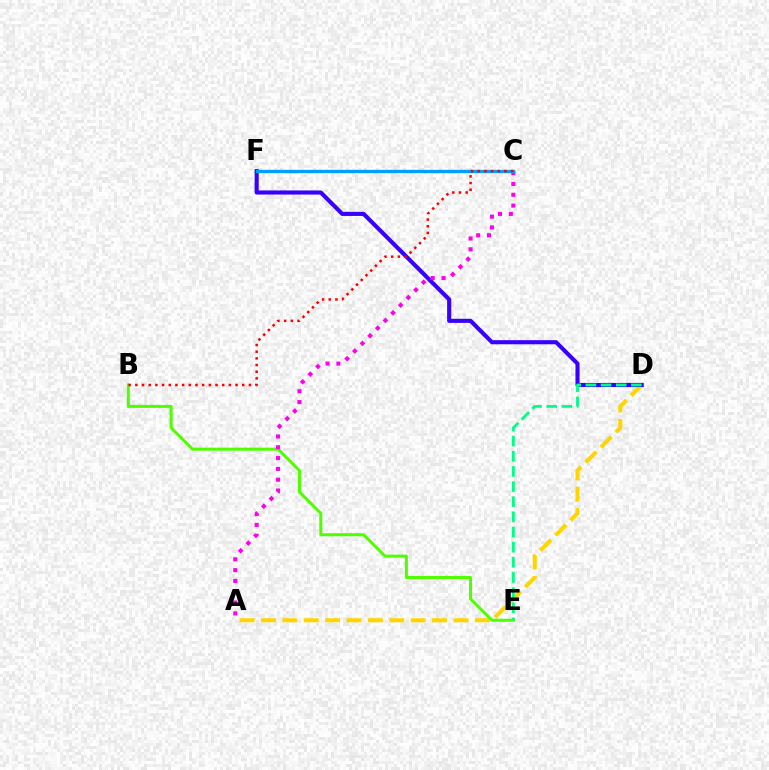{('A', 'D'): [{'color': '#ffd500', 'line_style': 'dashed', 'thickness': 2.91}], ('B', 'E'): [{'color': '#4fff00', 'line_style': 'solid', 'thickness': 2.17}], ('D', 'F'): [{'color': '#3700ff', 'line_style': 'solid', 'thickness': 2.95}], ('A', 'C'): [{'color': '#ff00ed', 'line_style': 'dotted', 'thickness': 2.94}], ('C', 'F'): [{'color': '#009eff', 'line_style': 'solid', 'thickness': 2.41}], ('B', 'C'): [{'color': '#ff0000', 'line_style': 'dotted', 'thickness': 1.82}], ('D', 'E'): [{'color': '#00ff86', 'line_style': 'dashed', 'thickness': 2.06}]}